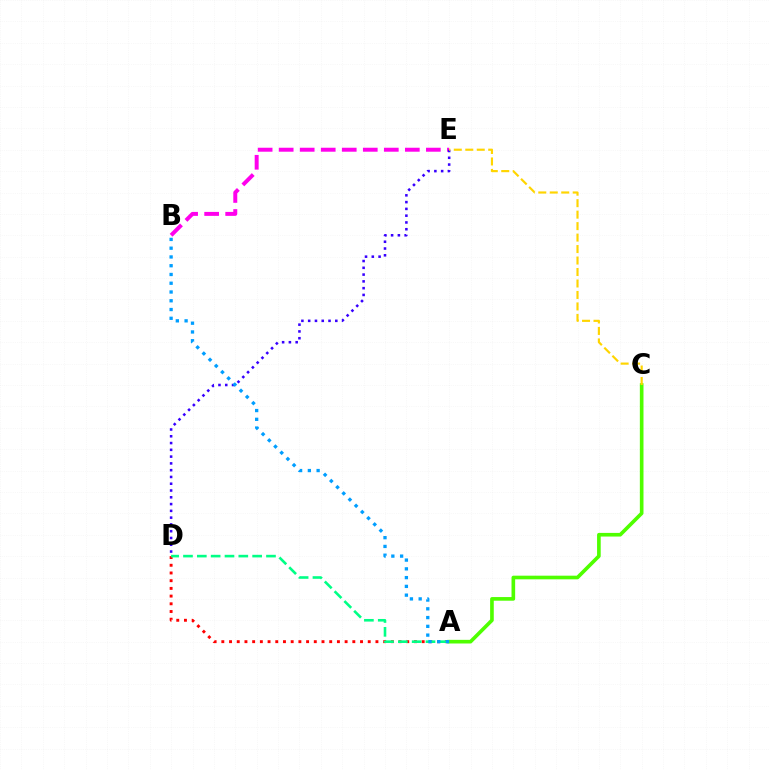{('B', 'E'): [{'color': '#ff00ed', 'line_style': 'dashed', 'thickness': 2.86}], ('A', 'C'): [{'color': '#4fff00', 'line_style': 'solid', 'thickness': 2.62}], ('A', 'D'): [{'color': '#ff0000', 'line_style': 'dotted', 'thickness': 2.09}, {'color': '#00ff86', 'line_style': 'dashed', 'thickness': 1.88}], ('D', 'E'): [{'color': '#3700ff', 'line_style': 'dotted', 'thickness': 1.84}], ('C', 'E'): [{'color': '#ffd500', 'line_style': 'dashed', 'thickness': 1.56}], ('A', 'B'): [{'color': '#009eff', 'line_style': 'dotted', 'thickness': 2.38}]}